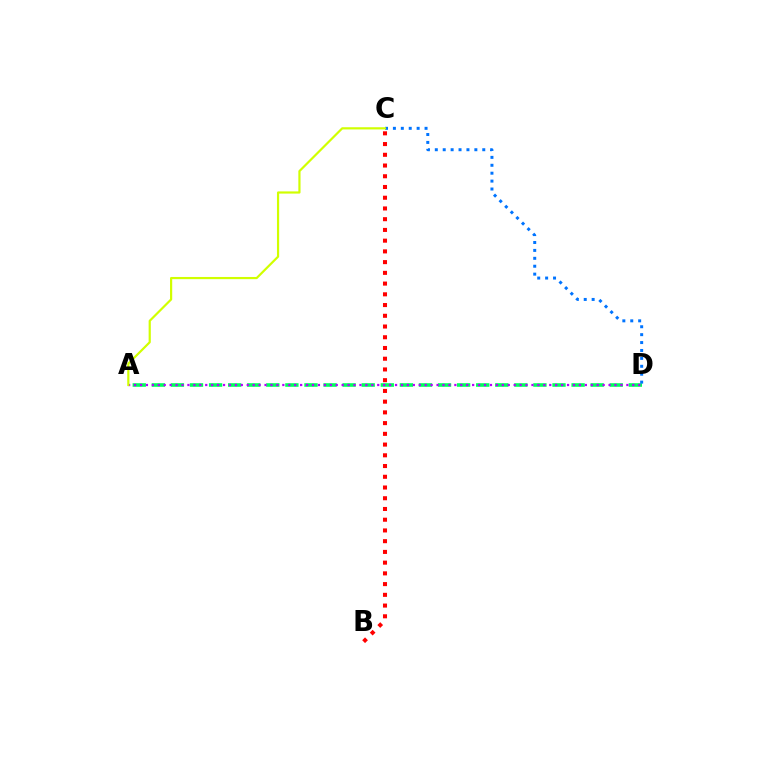{('A', 'D'): [{'color': '#00ff5c', 'line_style': 'dashed', 'thickness': 2.59}, {'color': '#b900ff', 'line_style': 'dotted', 'thickness': 1.61}], ('B', 'C'): [{'color': '#ff0000', 'line_style': 'dotted', 'thickness': 2.92}], ('C', 'D'): [{'color': '#0074ff', 'line_style': 'dotted', 'thickness': 2.15}], ('A', 'C'): [{'color': '#d1ff00', 'line_style': 'solid', 'thickness': 1.58}]}